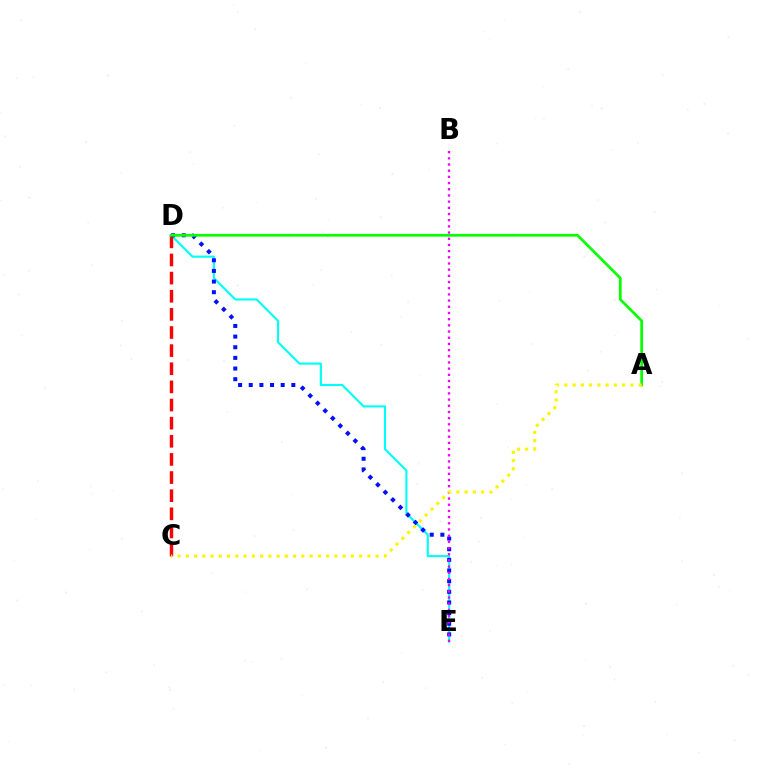{('D', 'E'): [{'color': '#00fff6', 'line_style': 'solid', 'thickness': 1.53}, {'color': '#0010ff', 'line_style': 'dotted', 'thickness': 2.89}], ('C', 'D'): [{'color': '#ff0000', 'line_style': 'dashed', 'thickness': 2.46}], ('B', 'E'): [{'color': '#ee00ff', 'line_style': 'dotted', 'thickness': 1.68}], ('A', 'D'): [{'color': '#08ff00', 'line_style': 'solid', 'thickness': 1.97}], ('A', 'C'): [{'color': '#fcf500', 'line_style': 'dotted', 'thickness': 2.24}]}